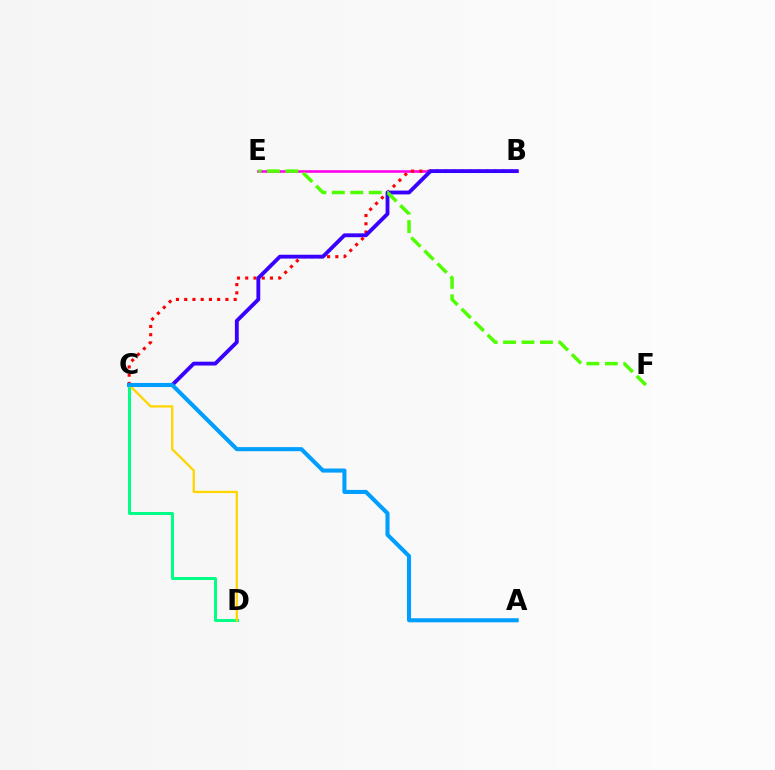{('C', 'D'): [{'color': '#00ff86', 'line_style': 'solid', 'thickness': 2.15}, {'color': '#ffd500', 'line_style': 'solid', 'thickness': 1.65}], ('B', 'E'): [{'color': '#ff00ed', 'line_style': 'solid', 'thickness': 1.87}], ('B', 'C'): [{'color': '#ff0000', 'line_style': 'dotted', 'thickness': 2.24}, {'color': '#3700ff', 'line_style': 'solid', 'thickness': 2.76}], ('A', 'C'): [{'color': '#009eff', 'line_style': 'solid', 'thickness': 2.94}], ('E', 'F'): [{'color': '#4fff00', 'line_style': 'dashed', 'thickness': 2.5}]}